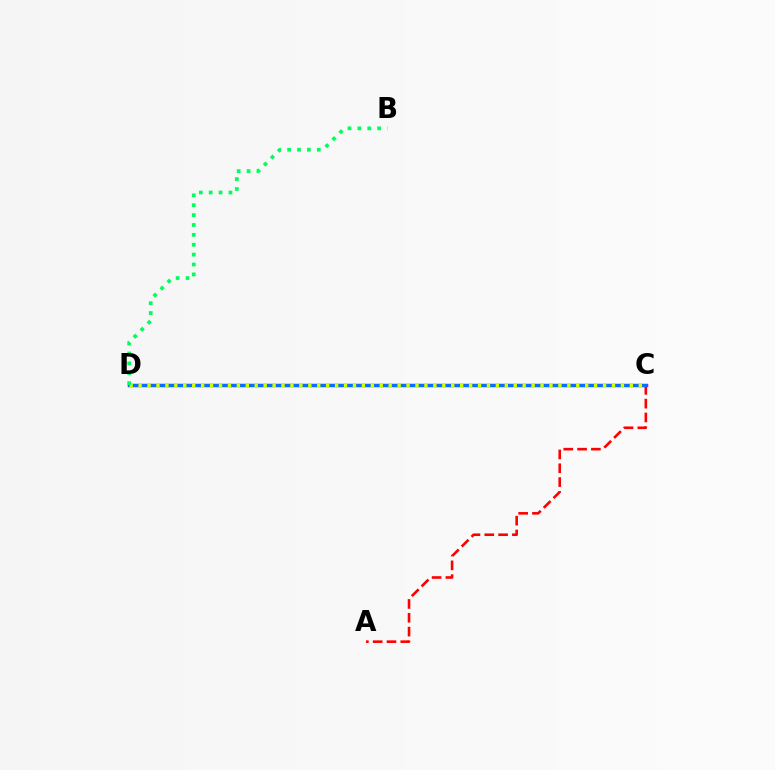{('C', 'D'): [{'color': '#b900ff', 'line_style': 'solid', 'thickness': 2.5}, {'color': '#0074ff', 'line_style': 'solid', 'thickness': 2.07}, {'color': '#d1ff00', 'line_style': 'dotted', 'thickness': 2.43}], ('A', 'C'): [{'color': '#ff0000', 'line_style': 'dashed', 'thickness': 1.88}], ('B', 'D'): [{'color': '#00ff5c', 'line_style': 'dotted', 'thickness': 2.68}]}